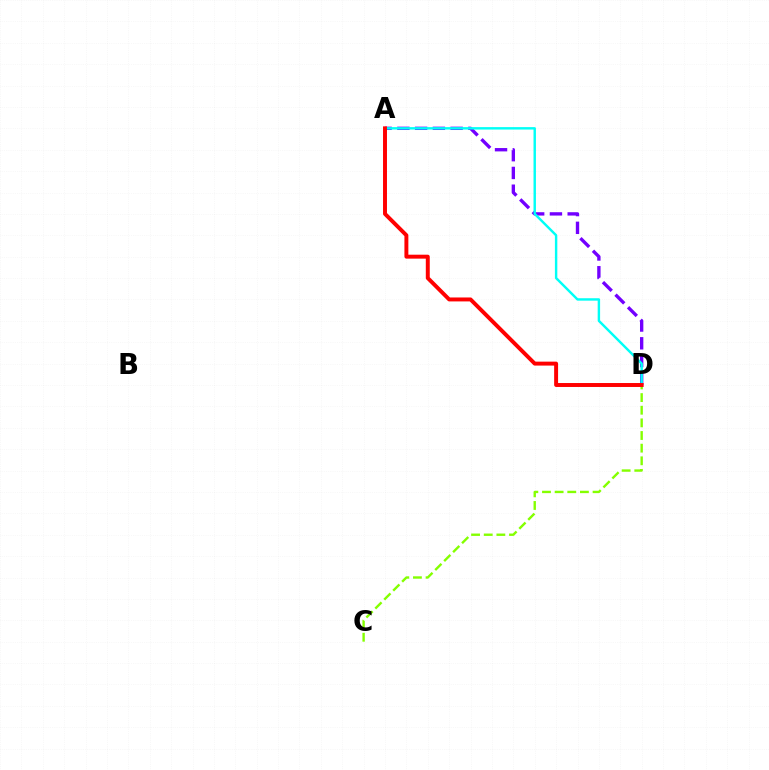{('A', 'D'): [{'color': '#7200ff', 'line_style': 'dashed', 'thickness': 2.41}, {'color': '#00fff6', 'line_style': 'solid', 'thickness': 1.75}, {'color': '#ff0000', 'line_style': 'solid', 'thickness': 2.84}], ('C', 'D'): [{'color': '#84ff00', 'line_style': 'dashed', 'thickness': 1.72}]}